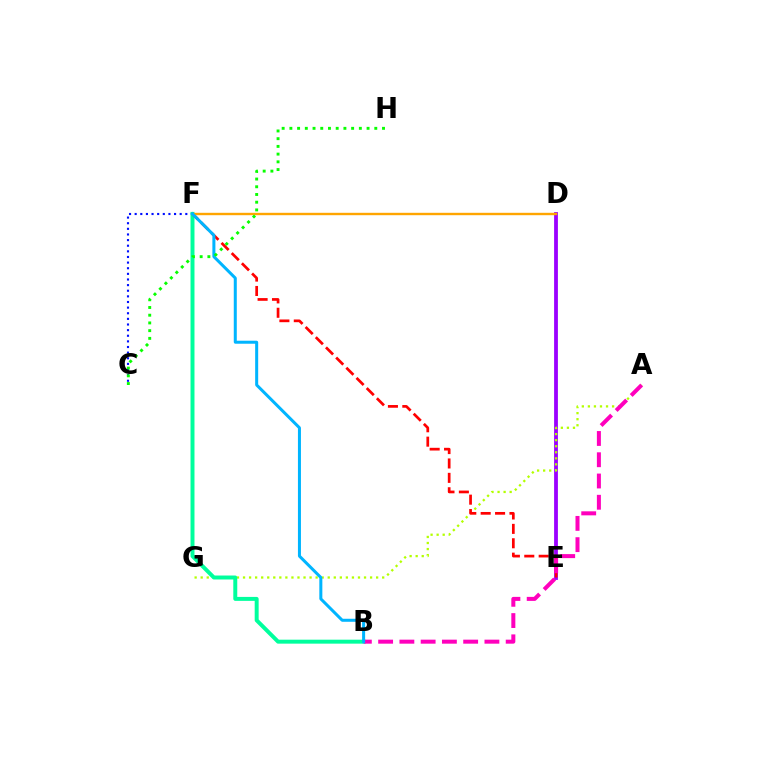{('C', 'F'): [{'color': '#0010ff', 'line_style': 'dotted', 'thickness': 1.53}], ('D', 'E'): [{'color': '#9b00ff', 'line_style': 'solid', 'thickness': 2.74}], ('A', 'G'): [{'color': '#b3ff00', 'line_style': 'dotted', 'thickness': 1.64}], ('B', 'F'): [{'color': '#00ff9d', 'line_style': 'solid', 'thickness': 2.85}, {'color': '#00b5ff', 'line_style': 'solid', 'thickness': 2.17}], ('E', 'F'): [{'color': '#ff0000', 'line_style': 'dashed', 'thickness': 1.96}], ('D', 'F'): [{'color': '#ffa500', 'line_style': 'solid', 'thickness': 1.73}], ('A', 'B'): [{'color': '#ff00bd', 'line_style': 'dashed', 'thickness': 2.89}], ('C', 'H'): [{'color': '#08ff00', 'line_style': 'dotted', 'thickness': 2.1}]}